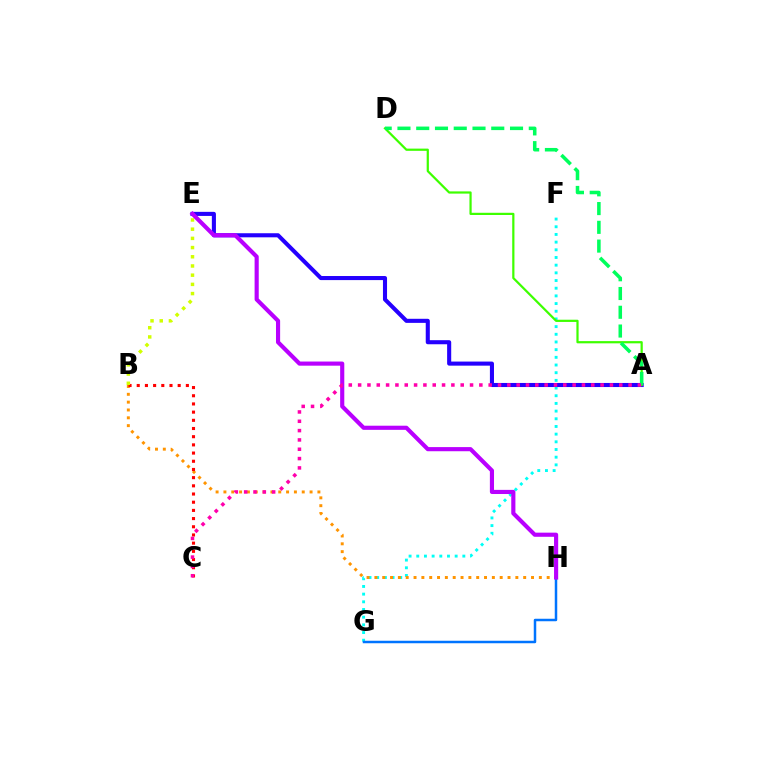{('F', 'G'): [{'color': '#00fff6', 'line_style': 'dotted', 'thickness': 2.09}], ('B', 'H'): [{'color': '#ff9400', 'line_style': 'dotted', 'thickness': 2.13}], ('B', 'C'): [{'color': '#ff0000', 'line_style': 'dotted', 'thickness': 2.22}], ('A', 'E'): [{'color': '#2500ff', 'line_style': 'solid', 'thickness': 2.94}], ('G', 'H'): [{'color': '#0074ff', 'line_style': 'solid', 'thickness': 1.8}], ('B', 'E'): [{'color': '#d1ff00', 'line_style': 'dotted', 'thickness': 2.5}], ('A', 'D'): [{'color': '#3dff00', 'line_style': 'solid', 'thickness': 1.6}, {'color': '#00ff5c', 'line_style': 'dashed', 'thickness': 2.55}], ('E', 'H'): [{'color': '#b900ff', 'line_style': 'solid', 'thickness': 2.98}], ('A', 'C'): [{'color': '#ff00ac', 'line_style': 'dotted', 'thickness': 2.53}]}